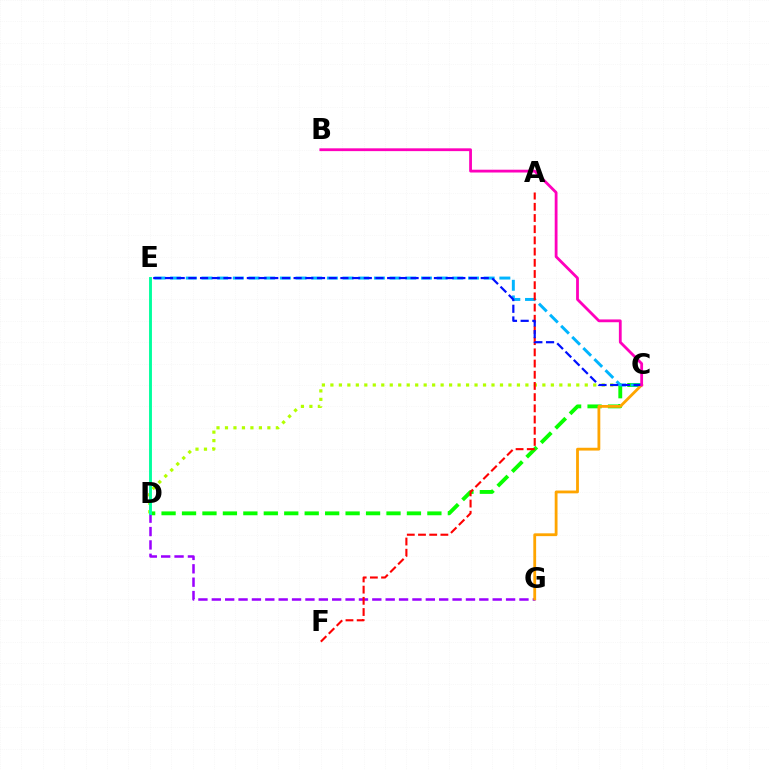{('C', 'D'): [{'color': '#b3ff00', 'line_style': 'dotted', 'thickness': 2.3}, {'color': '#08ff00', 'line_style': 'dashed', 'thickness': 2.78}], ('C', 'E'): [{'color': '#00b5ff', 'line_style': 'dashed', 'thickness': 2.13}, {'color': '#0010ff', 'line_style': 'dashed', 'thickness': 1.59}], ('D', 'G'): [{'color': '#9b00ff', 'line_style': 'dashed', 'thickness': 1.82}], ('C', 'G'): [{'color': '#ffa500', 'line_style': 'solid', 'thickness': 2.02}], ('D', 'E'): [{'color': '#00ff9d', 'line_style': 'solid', 'thickness': 2.08}], ('A', 'F'): [{'color': '#ff0000', 'line_style': 'dashed', 'thickness': 1.52}], ('B', 'C'): [{'color': '#ff00bd', 'line_style': 'solid', 'thickness': 2.02}]}